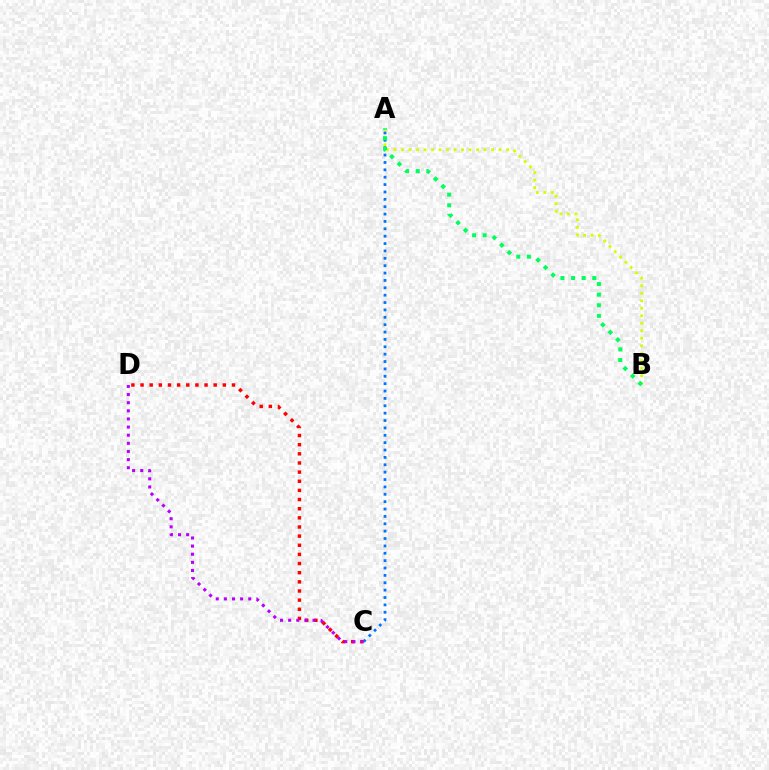{('A', 'C'): [{'color': '#0074ff', 'line_style': 'dotted', 'thickness': 2.0}], ('C', 'D'): [{'color': '#ff0000', 'line_style': 'dotted', 'thickness': 2.48}, {'color': '#b900ff', 'line_style': 'dotted', 'thickness': 2.21}], ('A', 'B'): [{'color': '#d1ff00', 'line_style': 'dotted', 'thickness': 2.04}, {'color': '#00ff5c', 'line_style': 'dotted', 'thickness': 2.88}]}